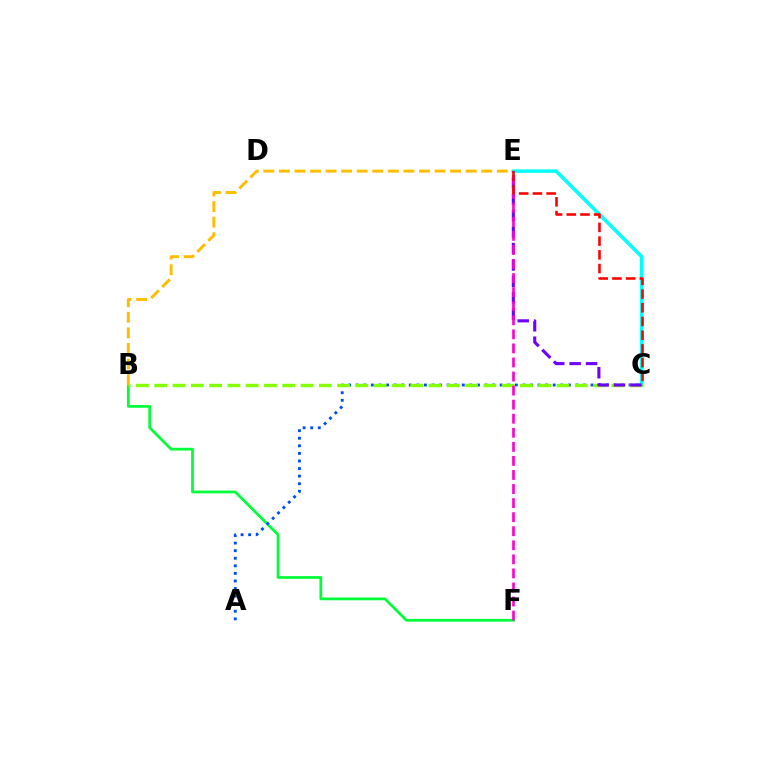{('C', 'E'): [{'color': '#00fff6', 'line_style': 'solid', 'thickness': 2.52}, {'color': '#7200ff', 'line_style': 'dashed', 'thickness': 2.23}, {'color': '#ff0000', 'line_style': 'dashed', 'thickness': 1.86}], ('B', 'F'): [{'color': '#00ff39', 'line_style': 'solid', 'thickness': 1.99}], ('B', 'E'): [{'color': '#ffbd00', 'line_style': 'dashed', 'thickness': 2.11}], ('A', 'C'): [{'color': '#004bff', 'line_style': 'dotted', 'thickness': 2.06}], ('B', 'C'): [{'color': '#84ff00', 'line_style': 'dashed', 'thickness': 2.48}], ('E', 'F'): [{'color': '#ff00cf', 'line_style': 'dashed', 'thickness': 1.91}]}